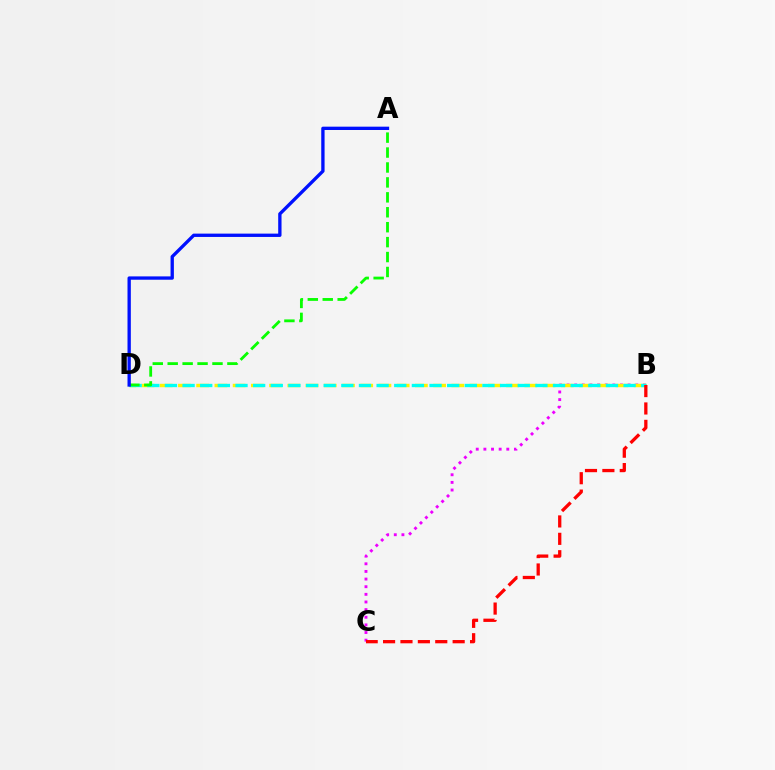{('B', 'C'): [{'color': '#ee00ff', 'line_style': 'dotted', 'thickness': 2.07}, {'color': '#ff0000', 'line_style': 'dashed', 'thickness': 2.36}], ('B', 'D'): [{'color': '#fcf500', 'line_style': 'dashed', 'thickness': 2.48}, {'color': '#00fff6', 'line_style': 'dashed', 'thickness': 2.4}], ('A', 'D'): [{'color': '#08ff00', 'line_style': 'dashed', 'thickness': 2.03}, {'color': '#0010ff', 'line_style': 'solid', 'thickness': 2.39}]}